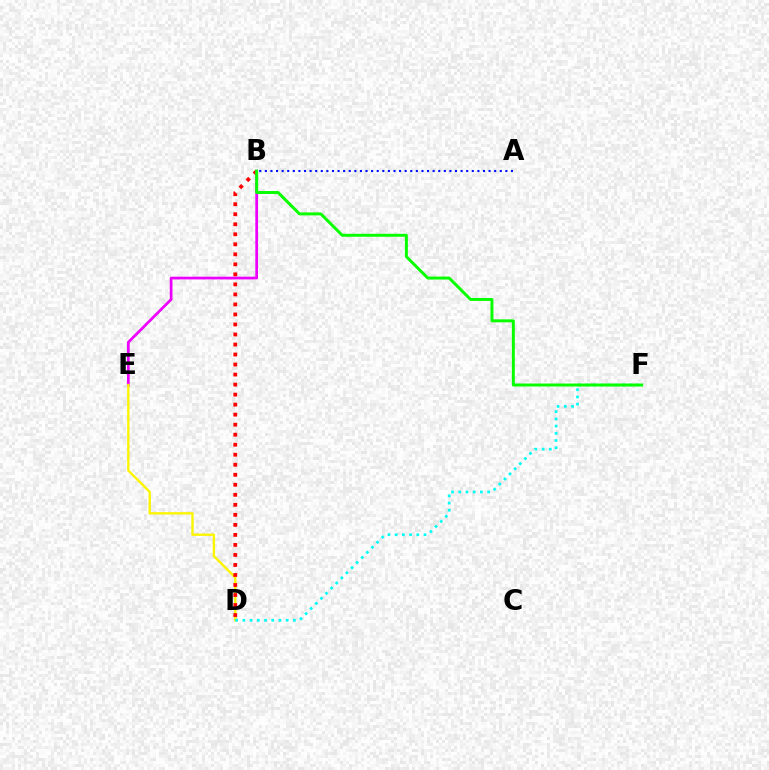{('B', 'E'): [{'color': '#ee00ff', 'line_style': 'solid', 'thickness': 1.96}], ('D', 'E'): [{'color': '#fcf500', 'line_style': 'solid', 'thickness': 1.71}], ('D', 'F'): [{'color': '#00fff6', 'line_style': 'dotted', 'thickness': 1.96}], ('B', 'D'): [{'color': '#ff0000', 'line_style': 'dotted', 'thickness': 2.72}], ('A', 'B'): [{'color': '#0010ff', 'line_style': 'dotted', 'thickness': 1.52}], ('B', 'F'): [{'color': '#08ff00', 'line_style': 'solid', 'thickness': 2.14}]}